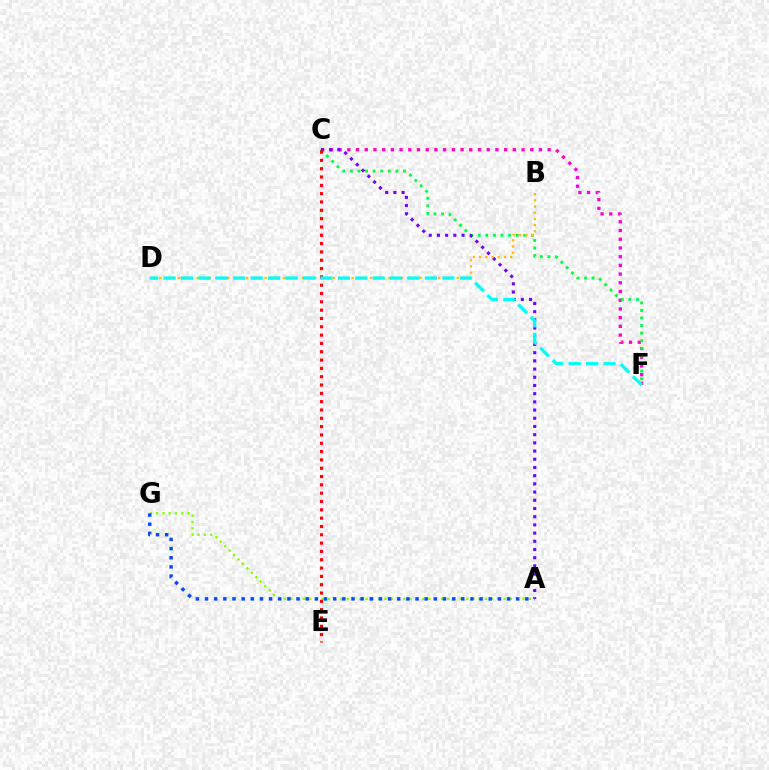{('C', 'F'): [{'color': '#ff00cf', 'line_style': 'dotted', 'thickness': 2.37}, {'color': '#00ff39', 'line_style': 'dotted', 'thickness': 2.06}], ('A', 'C'): [{'color': '#7200ff', 'line_style': 'dotted', 'thickness': 2.23}], ('B', 'D'): [{'color': '#ffbd00', 'line_style': 'dotted', 'thickness': 1.68}], ('A', 'G'): [{'color': '#84ff00', 'line_style': 'dotted', 'thickness': 1.71}, {'color': '#004bff', 'line_style': 'dotted', 'thickness': 2.49}], ('C', 'E'): [{'color': '#ff0000', 'line_style': 'dotted', 'thickness': 2.26}], ('D', 'F'): [{'color': '#00fff6', 'line_style': 'dashed', 'thickness': 2.37}]}